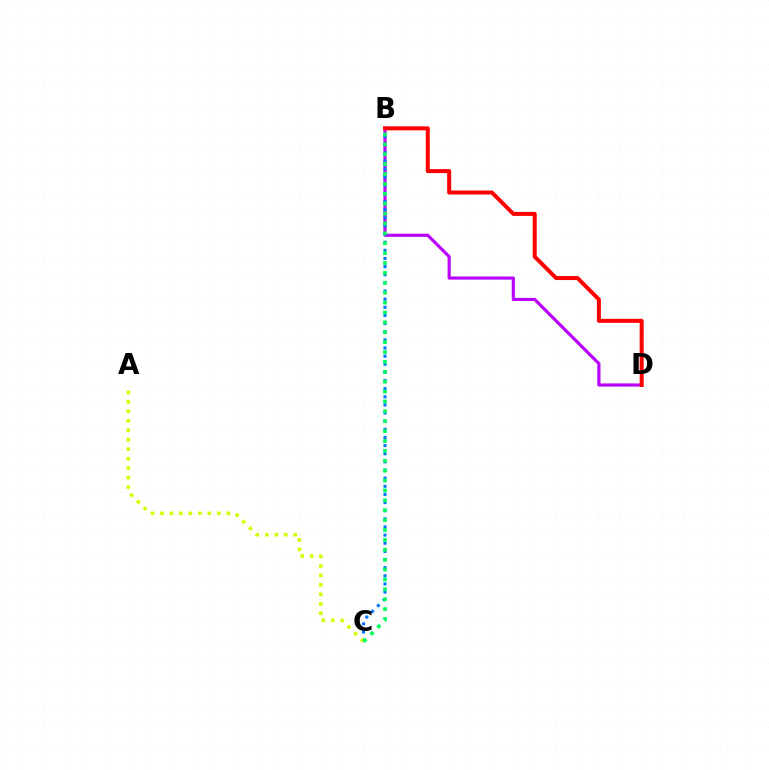{('B', 'D'): [{'color': '#b900ff', 'line_style': 'solid', 'thickness': 2.27}, {'color': '#ff0000', 'line_style': 'solid', 'thickness': 2.88}], ('B', 'C'): [{'color': '#0074ff', 'line_style': 'dotted', 'thickness': 2.21}, {'color': '#00ff5c', 'line_style': 'dotted', 'thickness': 2.69}], ('A', 'C'): [{'color': '#d1ff00', 'line_style': 'dotted', 'thickness': 2.57}]}